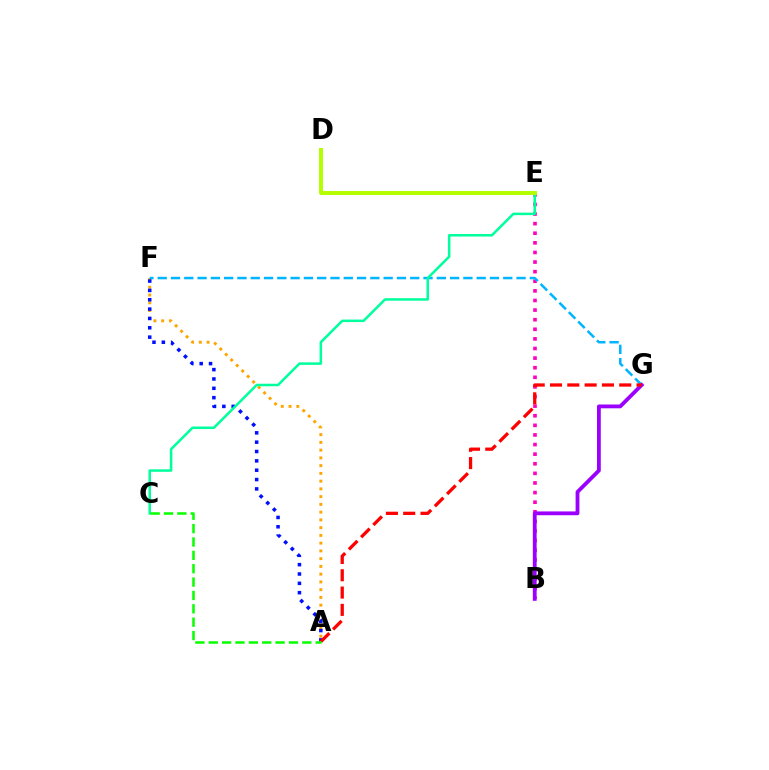{('A', 'F'): [{'color': '#ffa500', 'line_style': 'dotted', 'thickness': 2.11}, {'color': '#0010ff', 'line_style': 'dotted', 'thickness': 2.54}], ('B', 'E'): [{'color': '#ff00bd', 'line_style': 'dotted', 'thickness': 2.61}], ('F', 'G'): [{'color': '#00b5ff', 'line_style': 'dashed', 'thickness': 1.81}], ('B', 'G'): [{'color': '#9b00ff', 'line_style': 'solid', 'thickness': 2.74}], ('A', 'G'): [{'color': '#ff0000', 'line_style': 'dashed', 'thickness': 2.35}], ('C', 'E'): [{'color': '#00ff9d', 'line_style': 'solid', 'thickness': 1.81}], ('D', 'E'): [{'color': '#b3ff00', 'line_style': 'solid', 'thickness': 2.84}], ('A', 'C'): [{'color': '#08ff00', 'line_style': 'dashed', 'thickness': 1.82}]}